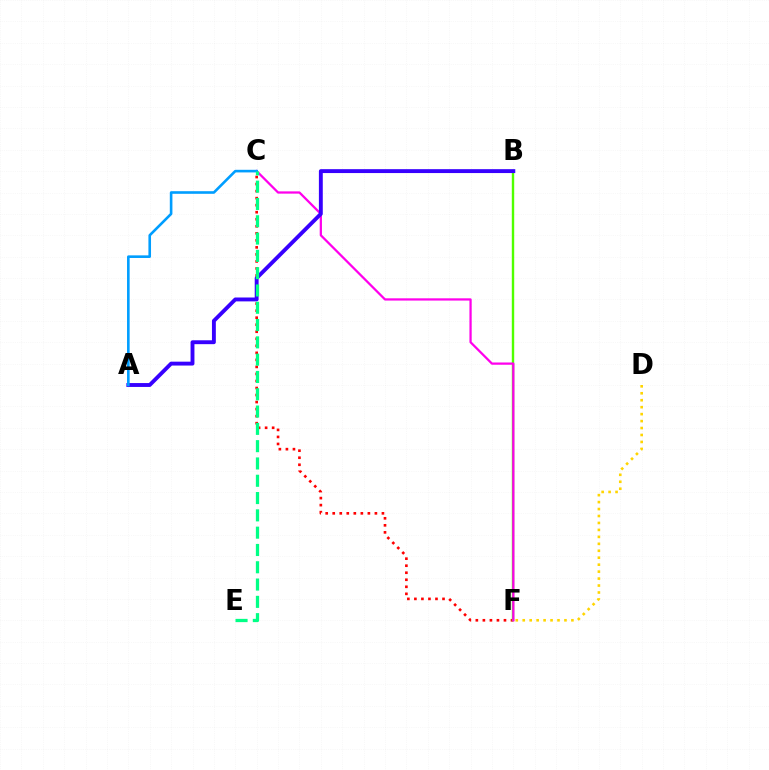{('C', 'F'): [{'color': '#ff0000', 'line_style': 'dotted', 'thickness': 1.91}, {'color': '#ff00ed', 'line_style': 'solid', 'thickness': 1.62}], ('B', 'F'): [{'color': '#4fff00', 'line_style': 'solid', 'thickness': 1.73}], ('A', 'B'): [{'color': '#3700ff', 'line_style': 'solid', 'thickness': 2.8}], ('A', 'C'): [{'color': '#009eff', 'line_style': 'solid', 'thickness': 1.88}], ('C', 'E'): [{'color': '#00ff86', 'line_style': 'dashed', 'thickness': 2.35}], ('D', 'F'): [{'color': '#ffd500', 'line_style': 'dotted', 'thickness': 1.89}]}